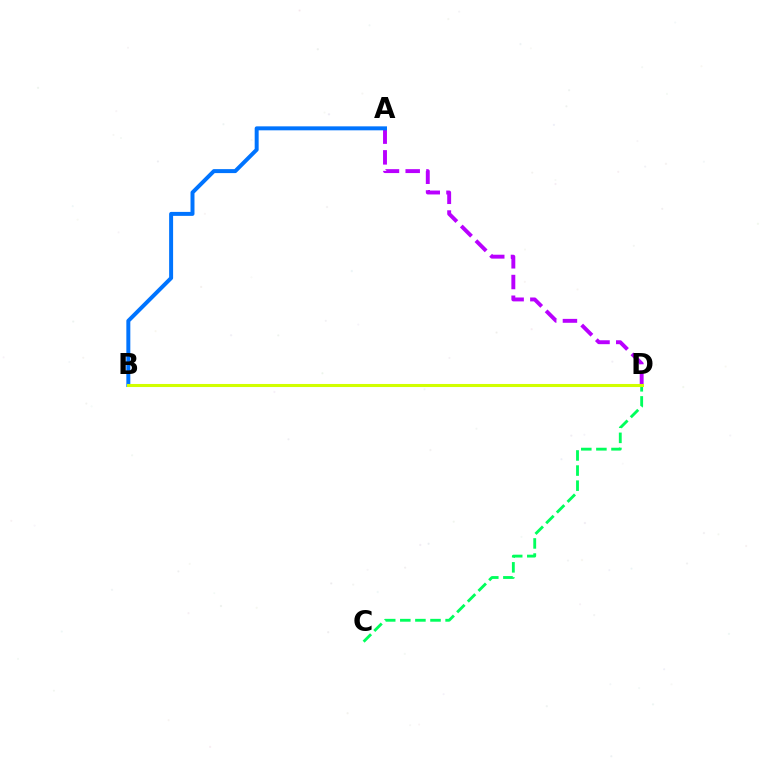{('A', 'D'): [{'color': '#b900ff', 'line_style': 'dashed', 'thickness': 2.81}], ('B', 'D'): [{'color': '#ff0000', 'line_style': 'dotted', 'thickness': 2.12}, {'color': '#d1ff00', 'line_style': 'solid', 'thickness': 2.21}], ('A', 'B'): [{'color': '#0074ff', 'line_style': 'solid', 'thickness': 2.86}], ('C', 'D'): [{'color': '#00ff5c', 'line_style': 'dashed', 'thickness': 2.05}]}